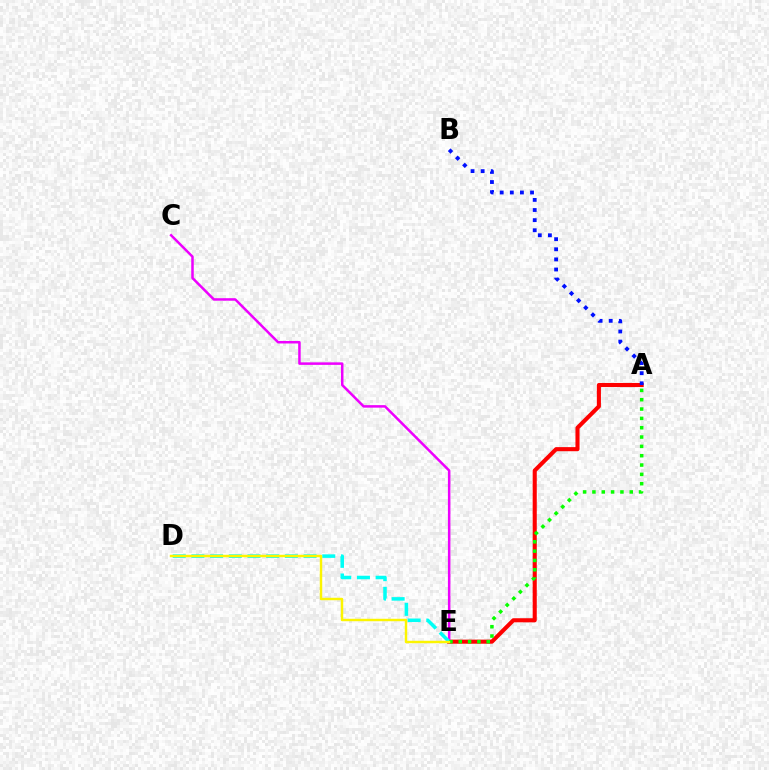{('A', 'E'): [{'color': '#ff0000', 'line_style': 'solid', 'thickness': 2.94}, {'color': '#08ff00', 'line_style': 'dotted', 'thickness': 2.54}], ('C', 'E'): [{'color': '#ee00ff', 'line_style': 'solid', 'thickness': 1.81}], ('D', 'E'): [{'color': '#00fff6', 'line_style': 'dashed', 'thickness': 2.54}, {'color': '#fcf500', 'line_style': 'solid', 'thickness': 1.76}], ('A', 'B'): [{'color': '#0010ff', 'line_style': 'dotted', 'thickness': 2.75}]}